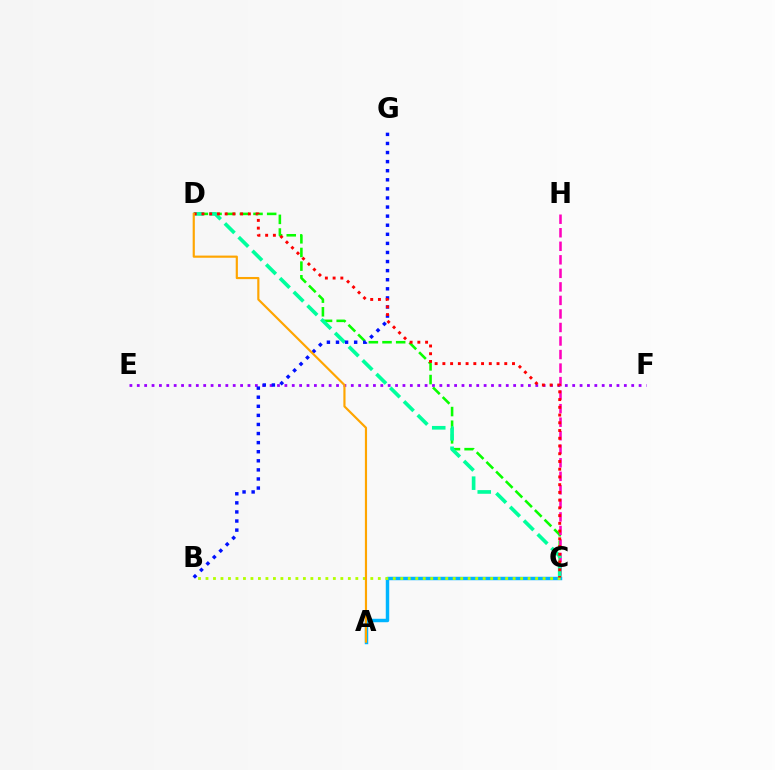{('C', 'D'): [{'color': '#08ff00', 'line_style': 'dashed', 'thickness': 1.86}, {'color': '#00ff9d', 'line_style': 'dashed', 'thickness': 2.64}, {'color': '#ff0000', 'line_style': 'dotted', 'thickness': 2.1}], ('C', 'H'): [{'color': '#ff00bd', 'line_style': 'dashed', 'thickness': 1.84}], ('A', 'C'): [{'color': '#00b5ff', 'line_style': 'solid', 'thickness': 2.49}], ('E', 'F'): [{'color': '#9b00ff', 'line_style': 'dotted', 'thickness': 2.01}], ('B', 'C'): [{'color': '#b3ff00', 'line_style': 'dotted', 'thickness': 2.04}], ('B', 'G'): [{'color': '#0010ff', 'line_style': 'dotted', 'thickness': 2.47}], ('A', 'D'): [{'color': '#ffa500', 'line_style': 'solid', 'thickness': 1.56}]}